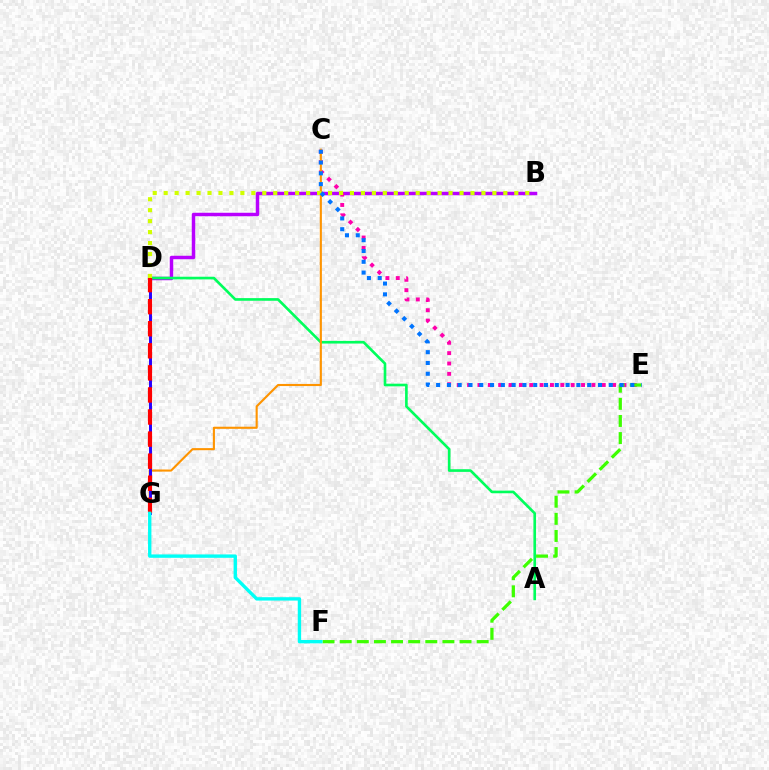{('B', 'D'): [{'color': '#b900ff', 'line_style': 'solid', 'thickness': 2.5}, {'color': '#d1ff00', 'line_style': 'dotted', 'thickness': 2.98}], ('C', 'E'): [{'color': '#ff00ac', 'line_style': 'dotted', 'thickness': 2.81}, {'color': '#0074ff', 'line_style': 'dotted', 'thickness': 2.93}], ('A', 'D'): [{'color': '#00ff5c', 'line_style': 'solid', 'thickness': 1.9}], ('C', 'G'): [{'color': '#ff9400', 'line_style': 'solid', 'thickness': 1.52}], ('D', 'G'): [{'color': '#2500ff', 'line_style': 'solid', 'thickness': 2.13}, {'color': '#ff0000', 'line_style': 'dashed', 'thickness': 3.0}], ('E', 'F'): [{'color': '#3dff00', 'line_style': 'dashed', 'thickness': 2.33}], ('F', 'G'): [{'color': '#00fff6', 'line_style': 'solid', 'thickness': 2.43}]}